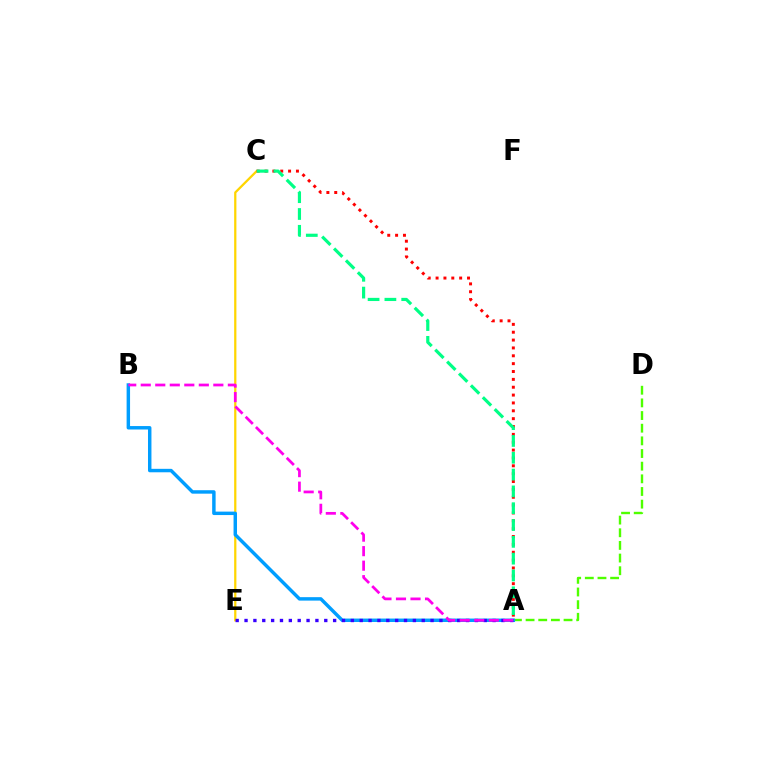{('A', 'D'): [{'color': '#4fff00', 'line_style': 'dashed', 'thickness': 1.72}], ('C', 'E'): [{'color': '#ffd500', 'line_style': 'solid', 'thickness': 1.62}], ('A', 'B'): [{'color': '#009eff', 'line_style': 'solid', 'thickness': 2.48}, {'color': '#ff00ed', 'line_style': 'dashed', 'thickness': 1.97}], ('A', 'C'): [{'color': '#ff0000', 'line_style': 'dotted', 'thickness': 2.14}, {'color': '#00ff86', 'line_style': 'dashed', 'thickness': 2.28}], ('A', 'E'): [{'color': '#3700ff', 'line_style': 'dotted', 'thickness': 2.41}]}